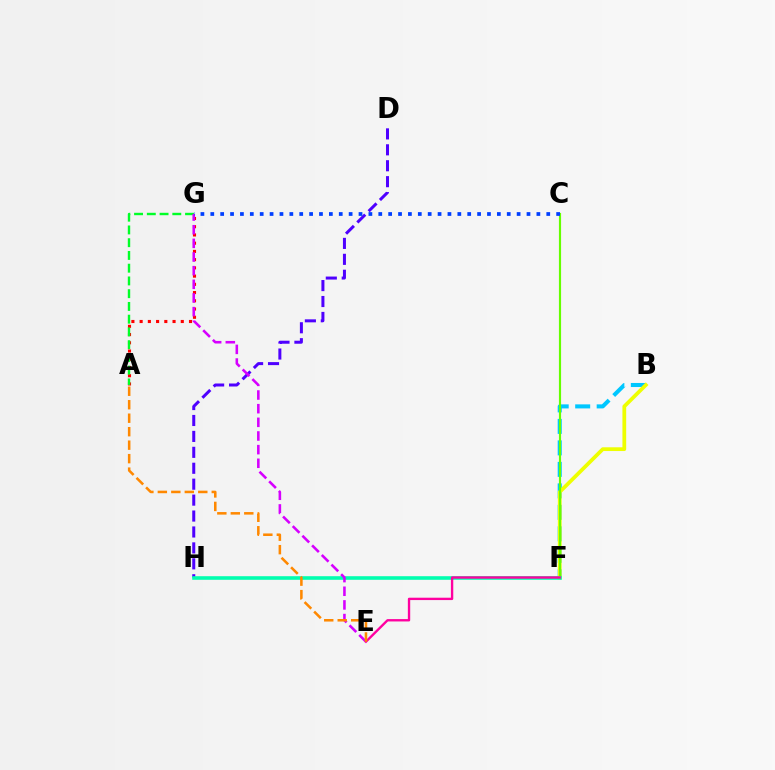{('D', 'H'): [{'color': '#4f00ff', 'line_style': 'dashed', 'thickness': 2.16}], ('A', 'G'): [{'color': '#ff0000', 'line_style': 'dotted', 'thickness': 2.24}, {'color': '#00ff27', 'line_style': 'dashed', 'thickness': 1.73}], ('B', 'F'): [{'color': '#00c7ff', 'line_style': 'dashed', 'thickness': 2.92}, {'color': '#eeff00', 'line_style': 'solid', 'thickness': 2.7}], ('C', 'F'): [{'color': '#66ff00', 'line_style': 'solid', 'thickness': 1.55}], ('F', 'H'): [{'color': '#00ffaf', 'line_style': 'solid', 'thickness': 2.59}], ('E', 'G'): [{'color': '#d600ff', 'line_style': 'dashed', 'thickness': 1.85}], ('C', 'G'): [{'color': '#003fff', 'line_style': 'dotted', 'thickness': 2.68}], ('E', 'F'): [{'color': '#ff00a0', 'line_style': 'solid', 'thickness': 1.7}], ('A', 'E'): [{'color': '#ff8800', 'line_style': 'dashed', 'thickness': 1.83}]}